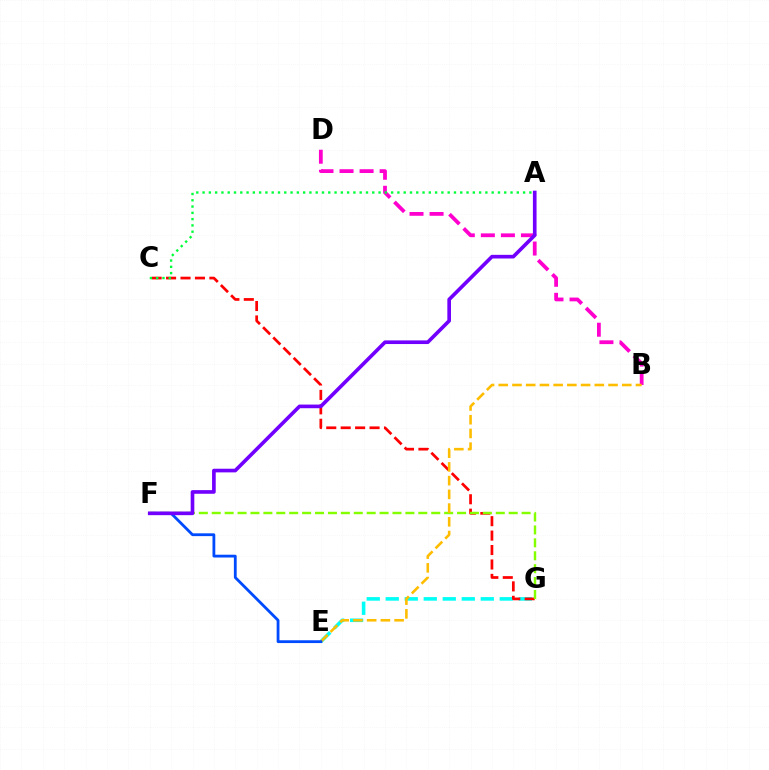{('E', 'G'): [{'color': '#00fff6', 'line_style': 'dashed', 'thickness': 2.58}], ('B', 'D'): [{'color': '#ff00cf', 'line_style': 'dashed', 'thickness': 2.72}], ('C', 'G'): [{'color': '#ff0000', 'line_style': 'dashed', 'thickness': 1.96}], ('F', 'G'): [{'color': '#84ff00', 'line_style': 'dashed', 'thickness': 1.75}], ('B', 'E'): [{'color': '#ffbd00', 'line_style': 'dashed', 'thickness': 1.86}], ('E', 'F'): [{'color': '#004bff', 'line_style': 'solid', 'thickness': 2.02}], ('A', 'C'): [{'color': '#00ff39', 'line_style': 'dotted', 'thickness': 1.71}], ('A', 'F'): [{'color': '#7200ff', 'line_style': 'solid', 'thickness': 2.63}]}